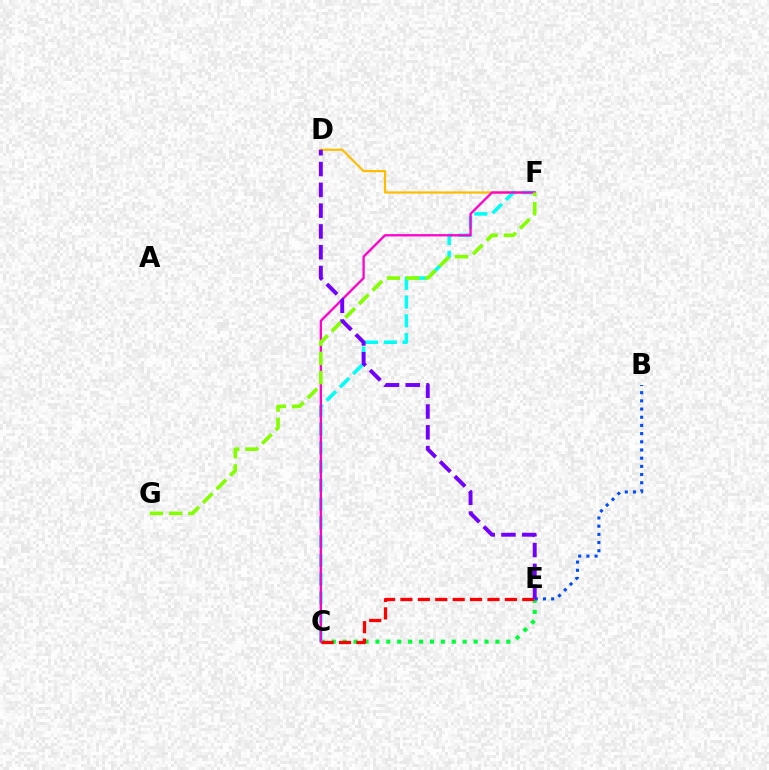{('C', 'E'): [{'color': '#00ff39', 'line_style': 'dotted', 'thickness': 2.96}, {'color': '#ff0000', 'line_style': 'dashed', 'thickness': 2.36}], ('B', 'E'): [{'color': '#004bff', 'line_style': 'dotted', 'thickness': 2.22}], ('D', 'F'): [{'color': '#ffbd00', 'line_style': 'solid', 'thickness': 1.58}], ('C', 'F'): [{'color': '#00fff6', 'line_style': 'dashed', 'thickness': 2.55}, {'color': '#ff00cf', 'line_style': 'solid', 'thickness': 1.65}], ('F', 'G'): [{'color': '#84ff00', 'line_style': 'dashed', 'thickness': 2.61}], ('D', 'E'): [{'color': '#7200ff', 'line_style': 'dashed', 'thickness': 2.82}]}